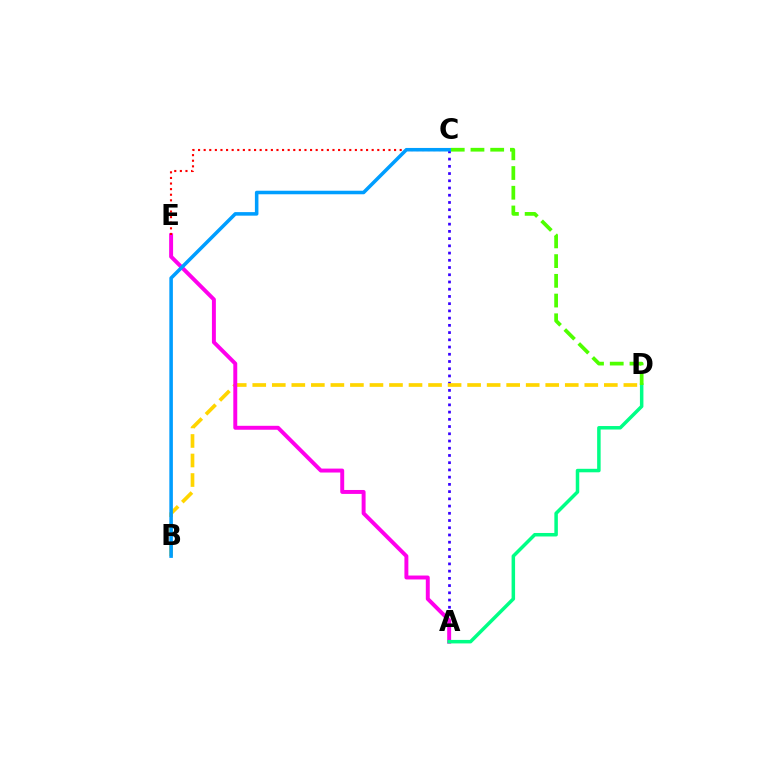{('A', 'C'): [{'color': '#3700ff', 'line_style': 'dotted', 'thickness': 1.96}], ('B', 'D'): [{'color': '#ffd500', 'line_style': 'dashed', 'thickness': 2.65}], ('A', 'E'): [{'color': '#ff00ed', 'line_style': 'solid', 'thickness': 2.84}], ('A', 'D'): [{'color': '#00ff86', 'line_style': 'solid', 'thickness': 2.52}], ('C', 'D'): [{'color': '#4fff00', 'line_style': 'dashed', 'thickness': 2.68}], ('C', 'E'): [{'color': '#ff0000', 'line_style': 'dotted', 'thickness': 1.52}], ('B', 'C'): [{'color': '#009eff', 'line_style': 'solid', 'thickness': 2.55}]}